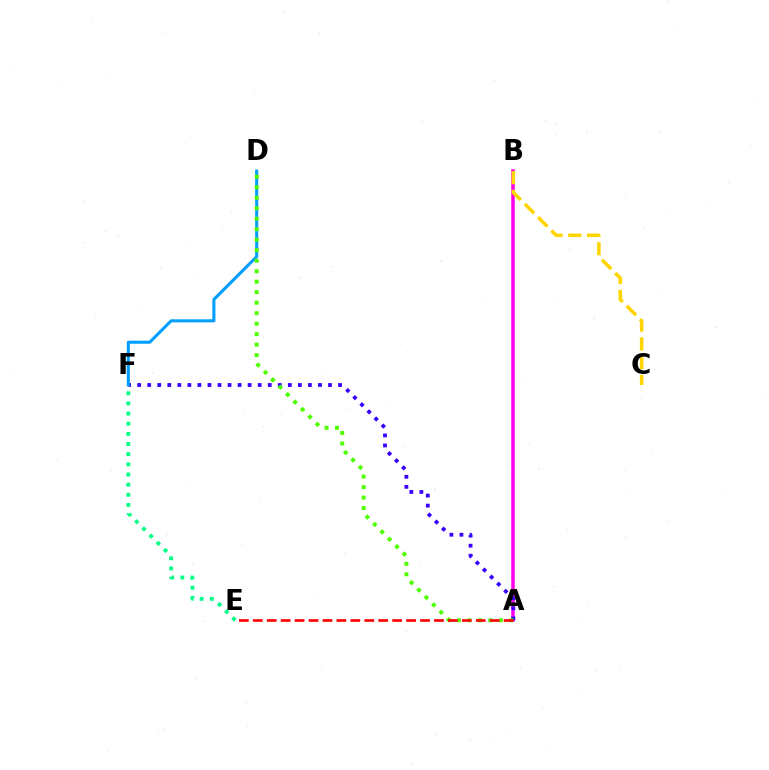{('A', 'B'): [{'color': '#ff00ed', 'line_style': 'solid', 'thickness': 2.53}], ('B', 'C'): [{'color': '#ffd500', 'line_style': 'dashed', 'thickness': 2.55}], ('A', 'F'): [{'color': '#3700ff', 'line_style': 'dotted', 'thickness': 2.73}], ('D', 'F'): [{'color': '#009eff', 'line_style': 'solid', 'thickness': 2.2}], ('E', 'F'): [{'color': '#00ff86', 'line_style': 'dotted', 'thickness': 2.76}], ('A', 'D'): [{'color': '#4fff00', 'line_style': 'dotted', 'thickness': 2.85}], ('A', 'E'): [{'color': '#ff0000', 'line_style': 'dashed', 'thickness': 1.89}]}